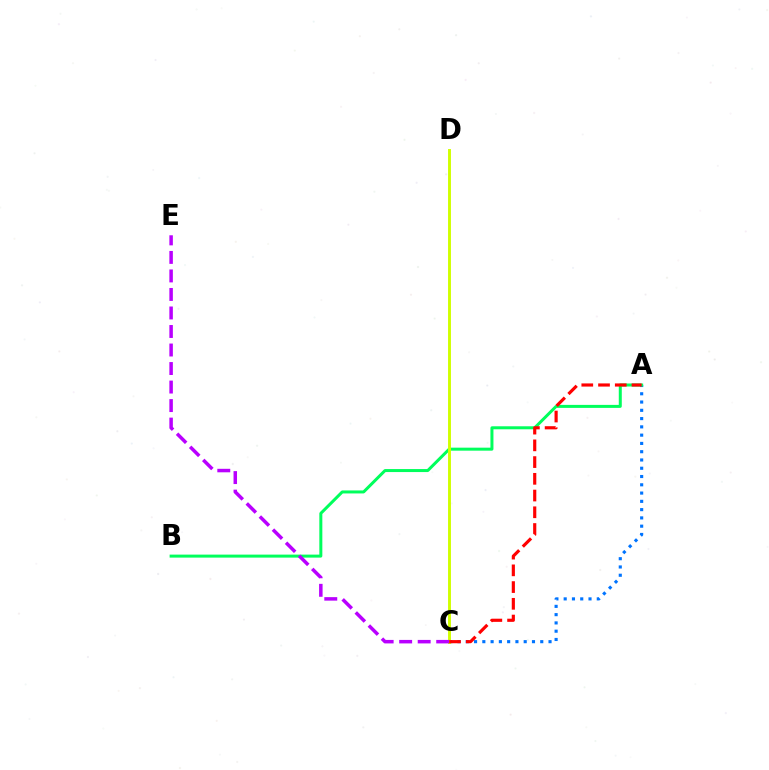{('A', 'C'): [{'color': '#0074ff', 'line_style': 'dotted', 'thickness': 2.25}, {'color': '#ff0000', 'line_style': 'dashed', 'thickness': 2.27}], ('A', 'B'): [{'color': '#00ff5c', 'line_style': 'solid', 'thickness': 2.16}], ('C', 'D'): [{'color': '#d1ff00', 'line_style': 'solid', 'thickness': 2.1}], ('C', 'E'): [{'color': '#b900ff', 'line_style': 'dashed', 'thickness': 2.52}]}